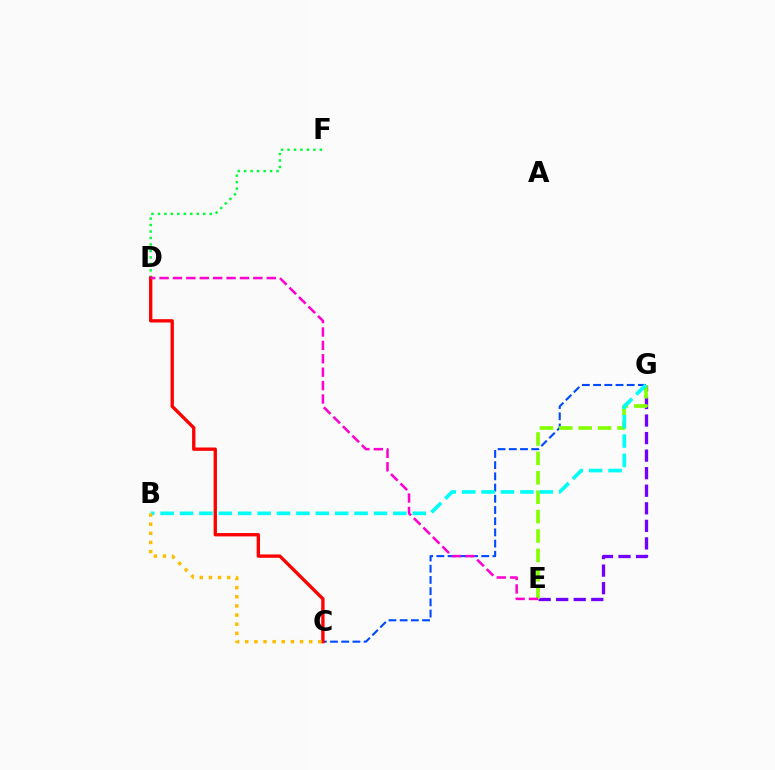{('E', 'G'): [{'color': '#7200ff', 'line_style': 'dashed', 'thickness': 2.38}, {'color': '#84ff00', 'line_style': 'dashed', 'thickness': 2.64}], ('C', 'G'): [{'color': '#004bff', 'line_style': 'dashed', 'thickness': 1.52}], ('D', 'F'): [{'color': '#00ff39', 'line_style': 'dotted', 'thickness': 1.76}], ('B', 'G'): [{'color': '#00fff6', 'line_style': 'dashed', 'thickness': 2.64}], ('C', 'D'): [{'color': '#ff0000', 'line_style': 'solid', 'thickness': 2.4}], ('B', 'C'): [{'color': '#ffbd00', 'line_style': 'dotted', 'thickness': 2.48}], ('D', 'E'): [{'color': '#ff00cf', 'line_style': 'dashed', 'thickness': 1.82}]}